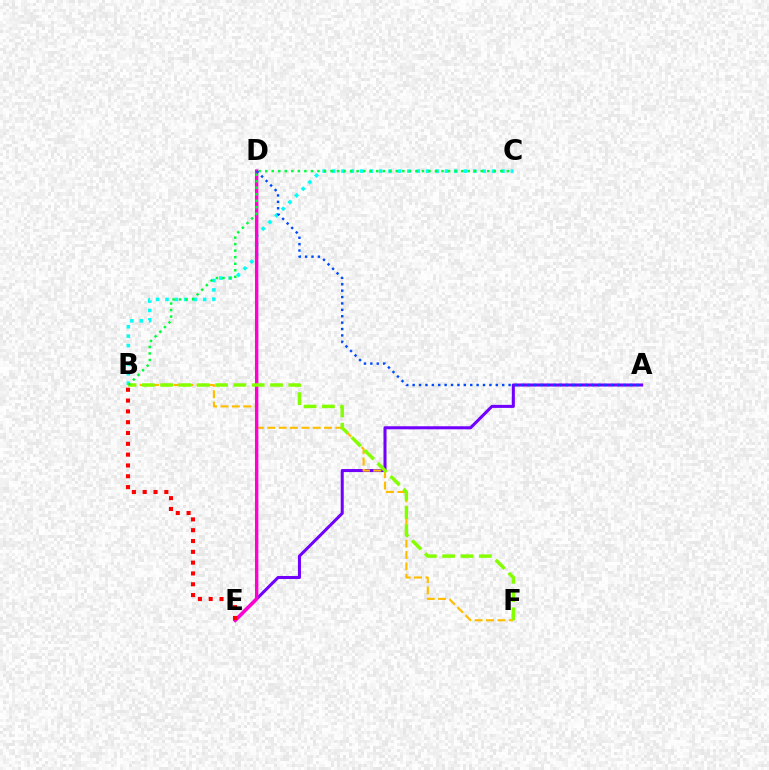{('A', 'E'): [{'color': '#7200ff', 'line_style': 'solid', 'thickness': 2.19}], ('B', 'C'): [{'color': '#00fff6', 'line_style': 'dotted', 'thickness': 2.56}, {'color': '#00ff39', 'line_style': 'dotted', 'thickness': 1.77}], ('B', 'F'): [{'color': '#ffbd00', 'line_style': 'dashed', 'thickness': 1.54}, {'color': '#84ff00', 'line_style': 'dashed', 'thickness': 2.49}], ('D', 'E'): [{'color': '#ff00cf', 'line_style': 'solid', 'thickness': 2.45}], ('B', 'E'): [{'color': '#ff0000', 'line_style': 'dotted', 'thickness': 2.94}], ('A', 'D'): [{'color': '#004bff', 'line_style': 'dotted', 'thickness': 1.74}]}